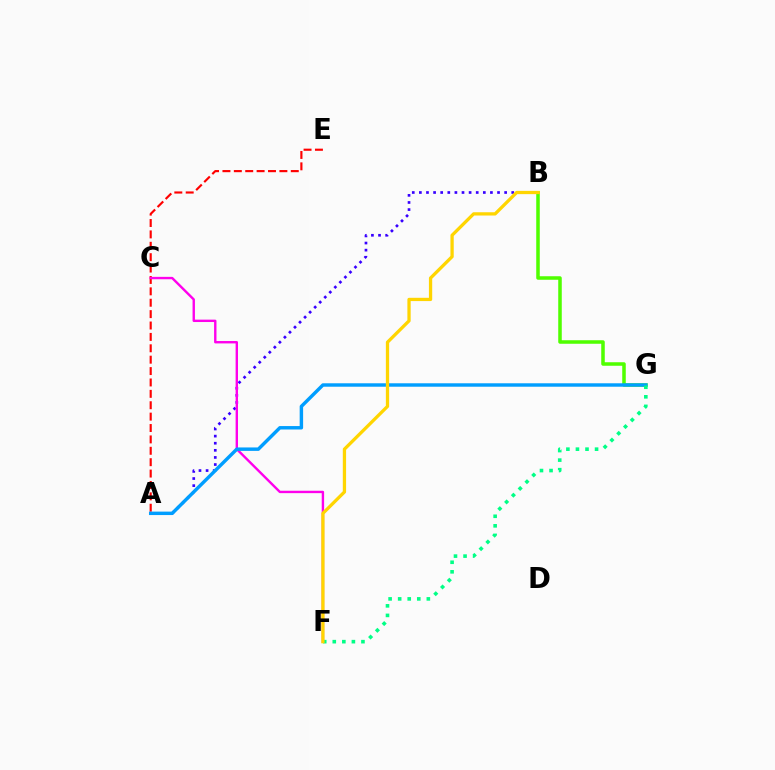{('B', 'G'): [{'color': '#4fff00', 'line_style': 'solid', 'thickness': 2.54}], ('A', 'E'): [{'color': '#ff0000', 'line_style': 'dashed', 'thickness': 1.55}], ('A', 'B'): [{'color': '#3700ff', 'line_style': 'dotted', 'thickness': 1.93}], ('C', 'F'): [{'color': '#ff00ed', 'line_style': 'solid', 'thickness': 1.72}], ('A', 'G'): [{'color': '#009eff', 'line_style': 'solid', 'thickness': 2.48}], ('F', 'G'): [{'color': '#00ff86', 'line_style': 'dotted', 'thickness': 2.6}], ('B', 'F'): [{'color': '#ffd500', 'line_style': 'solid', 'thickness': 2.36}]}